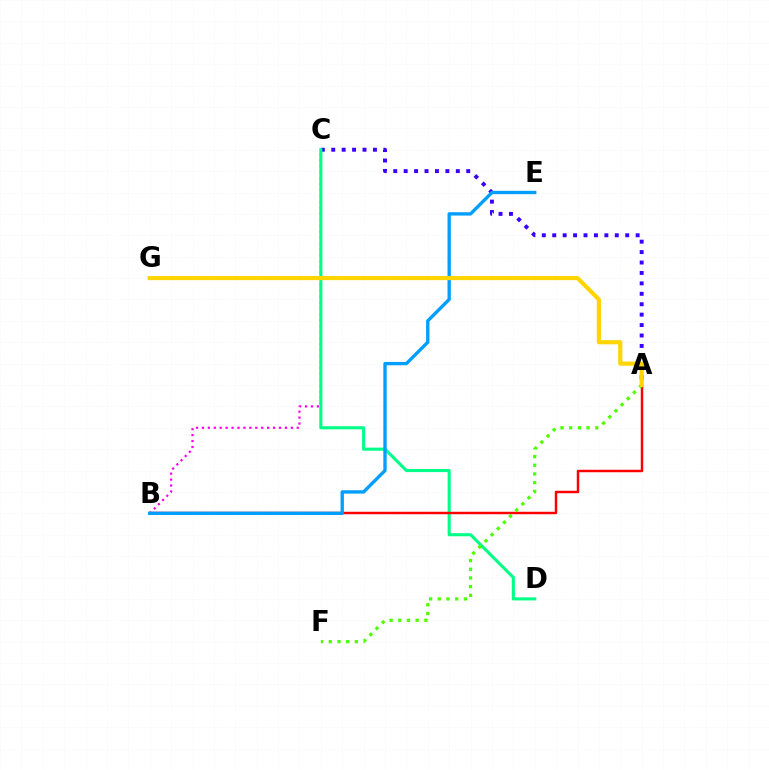{('A', 'C'): [{'color': '#3700ff', 'line_style': 'dotted', 'thickness': 2.83}], ('B', 'C'): [{'color': '#ff00ed', 'line_style': 'dotted', 'thickness': 1.61}], ('C', 'D'): [{'color': '#00ff86', 'line_style': 'solid', 'thickness': 2.22}], ('A', 'B'): [{'color': '#ff0000', 'line_style': 'solid', 'thickness': 1.77}], ('A', 'F'): [{'color': '#4fff00', 'line_style': 'dotted', 'thickness': 2.36}], ('B', 'E'): [{'color': '#009eff', 'line_style': 'solid', 'thickness': 2.41}], ('A', 'G'): [{'color': '#ffd500', 'line_style': 'solid', 'thickness': 3.0}]}